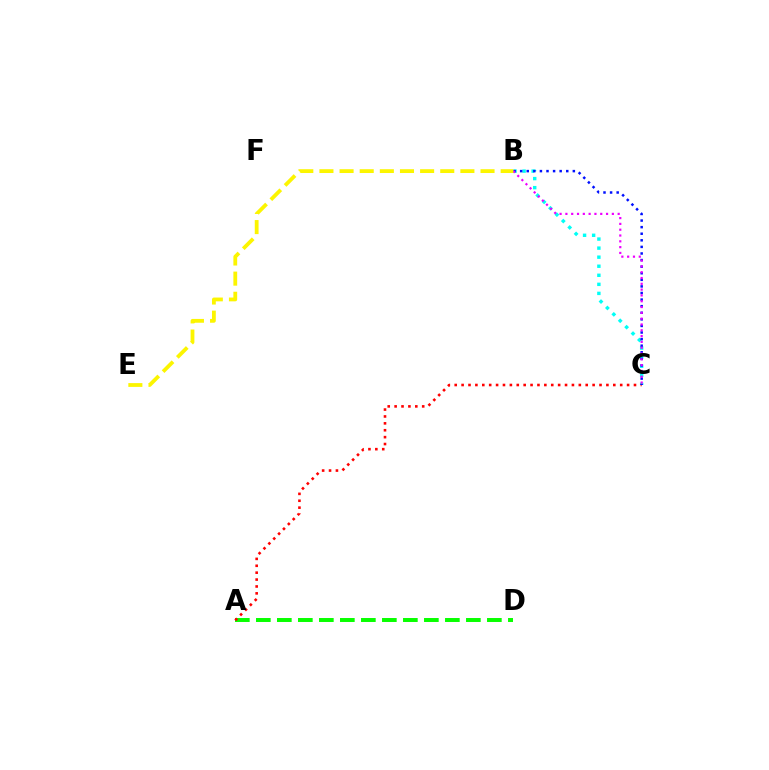{('B', 'C'): [{'color': '#00fff6', 'line_style': 'dotted', 'thickness': 2.46}, {'color': '#0010ff', 'line_style': 'dotted', 'thickness': 1.79}, {'color': '#ee00ff', 'line_style': 'dotted', 'thickness': 1.58}], ('A', 'D'): [{'color': '#08ff00', 'line_style': 'dashed', 'thickness': 2.85}], ('A', 'C'): [{'color': '#ff0000', 'line_style': 'dotted', 'thickness': 1.87}], ('B', 'E'): [{'color': '#fcf500', 'line_style': 'dashed', 'thickness': 2.74}]}